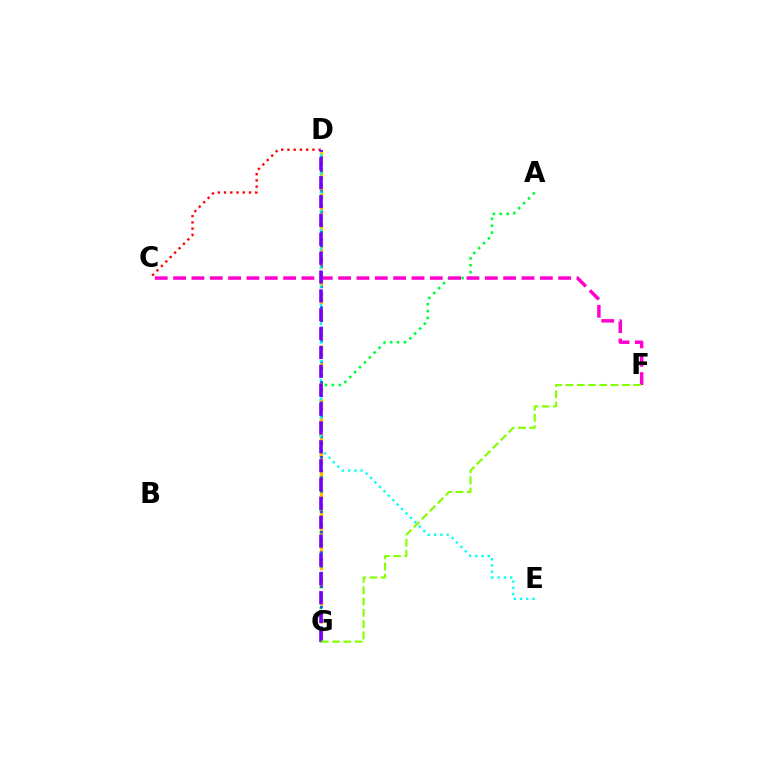{('A', 'G'): [{'color': '#00ff39', 'line_style': 'dotted', 'thickness': 1.88}], ('D', 'G'): [{'color': '#ffbd00', 'line_style': 'dashed', 'thickness': 2.41}, {'color': '#004bff', 'line_style': 'dotted', 'thickness': 1.85}, {'color': '#7200ff', 'line_style': 'dashed', 'thickness': 2.56}], ('C', 'F'): [{'color': '#ff00cf', 'line_style': 'dashed', 'thickness': 2.49}], ('C', 'D'): [{'color': '#ff0000', 'line_style': 'dotted', 'thickness': 1.7}], ('D', 'E'): [{'color': '#00fff6', 'line_style': 'dotted', 'thickness': 1.7}], ('F', 'G'): [{'color': '#84ff00', 'line_style': 'dashed', 'thickness': 1.53}]}